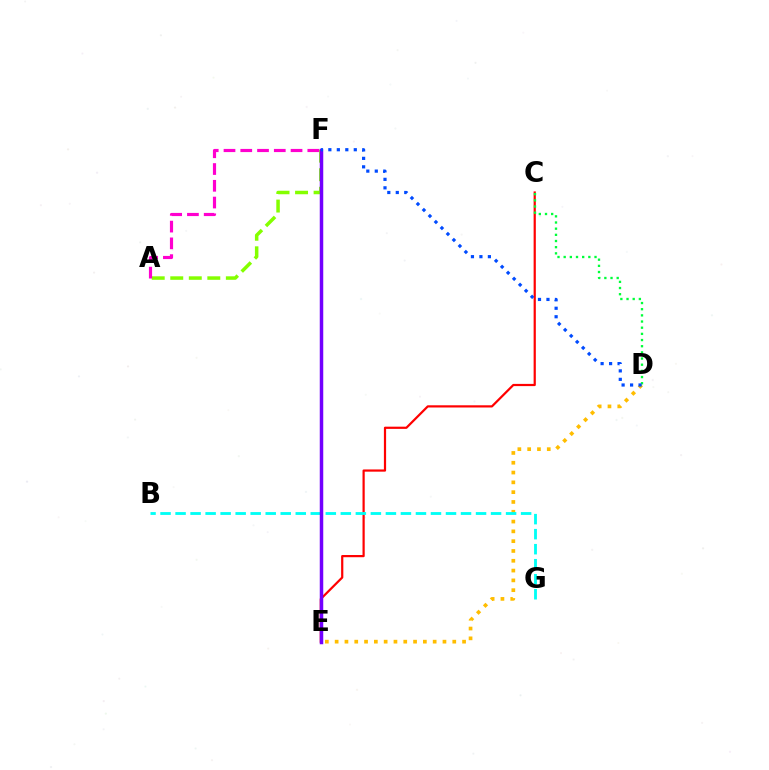{('D', 'E'): [{'color': '#ffbd00', 'line_style': 'dotted', 'thickness': 2.66}], ('A', 'F'): [{'color': '#84ff00', 'line_style': 'dashed', 'thickness': 2.52}, {'color': '#ff00cf', 'line_style': 'dashed', 'thickness': 2.28}], ('C', 'E'): [{'color': '#ff0000', 'line_style': 'solid', 'thickness': 1.59}], ('C', 'D'): [{'color': '#00ff39', 'line_style': 'dotted', 'thickness': 1.68}], ('B', 'G'): [{'color': '#00fff6', 'line_style': 'dashed', 'thickness': 2.04}], ('E', 'F'): [{'color': '#7200ff', 'line_style': 'solid', 'thickness': 2.52}], ('D', 'F'): [{'color': '#004bff', 'line_style': 'dotted', 'thickness': 2.3}]}